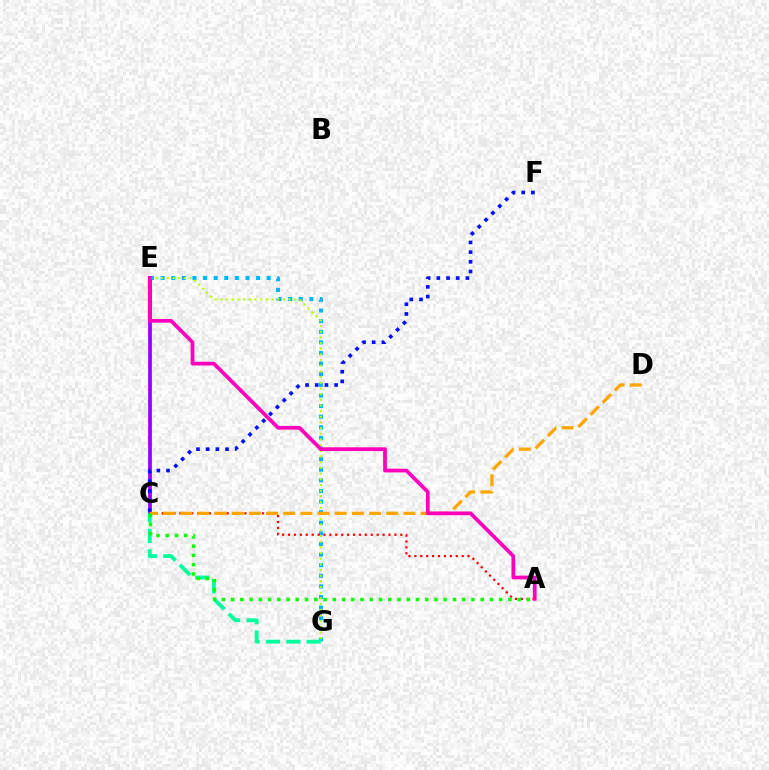{('E', 'G'): [{'color': '#00b5ff', 'line_style': 'dotted', 'thickness': 2.88}, {'color': '#b3ff00', 'line_style': 'dotted', 'thickness': 1.54}], ('C', 'E'): [{'color': '#9b00ff', 'line_style': 'solid', 'thickness': 2.69}], ('A', 'C'): [{'color': '#ff0000', 'line_style': 'dotted', 'thickness': 1.61}, {'color': '#08ff00', 'line_style': 'dotted', 'thickness': 2.51}], ('C', 'F'): [{'color': '#0010ff', 'line_style': 'dotted', 'thickness': 2.63}], ('C', 'G'): [{'color': '#00ff9d', 'line_style': 'dashed', 'thickness': 2.77}], ('C', 'D'): [{'color': '#ffa500', 'line_style': 'dashed', 'thickness': 2.33}], ('A', 'E'): [{'color': '#ff00bd', 'line_style': 'solid', 'thickness': 2.69}]}